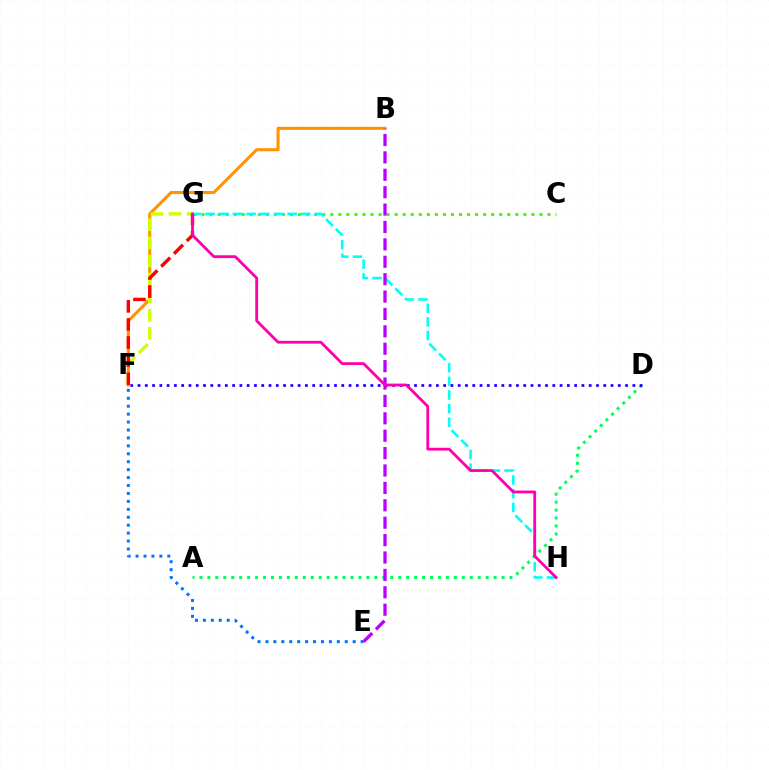{('B', 'F'): [{'color': '#ff9400', 'line_style': 'solid', 'thickness': 2.22}], ('F', 'G'): [{'color': '#d1ff00', 'line_style': 'dashed', 'thickness': 2.46}, {'color': '#ff0000', 'line_style': 'dashed', 'thickness': 2.46}], ('A', 'D'): [{'color': '#00ff5c', 'line_style': 'dotted', 'thickness': 2.16}], ('C', 'G'): [{'color': '#3dff00', 'line_style': 'dotted', 'thickness': 2.19}], ('G', 'H'): [{'color': '#00fff6', 'line_style': 'dashed', 'thickness': 1.86}, {'color': '#ff00ac', 'line_style': 'solid', 'thickness': 2.02}], ('D', 'F'): [{'color': '#2500ff', 'line_style': 'dotted', 'thickness': 1.98}], ('E', 'F'): [{'color': '#0074ff', 'line_style': 'dotted', 'thickness': 2.16}], ('B', 'E'): [{'color': '#b900ff', 'line_style': 'dashed', 'thickness': 2.36}]}